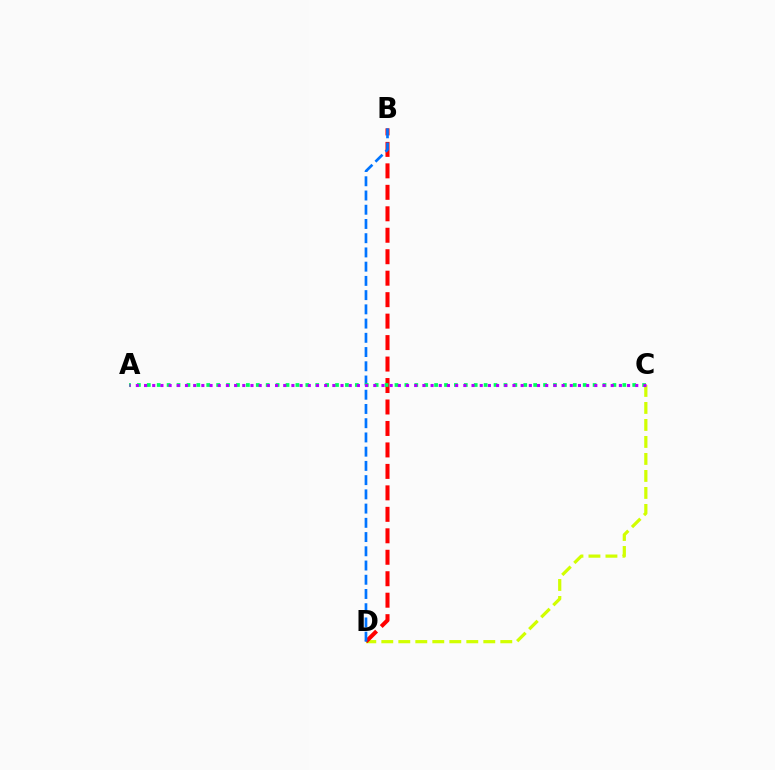{('C', 'D'): [{'color': '#d1ff00', 'line_style': 'dashed', 'thickness': 2.31}], ('B', 'D'): [{'color': '#ff0000', 'line_style': 'dashed', 'thickness': 2.92}, {'color': '#0074ff', 'line_style': 'dashed', 'thickness': 1.93}], ('A', 'C'): [{'color': '#00ff5c', 'line_style': 'dotted', 'thickness': 2.69}, {'color': '#b900ff', 'line_style': 'dotted', 'thickness': 2.22}]}